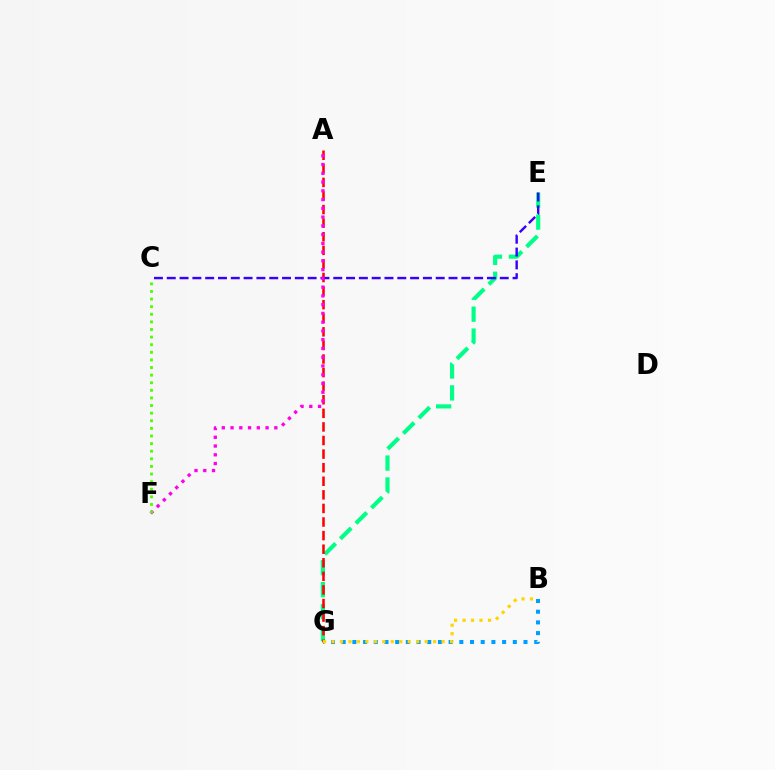{('E', 'G'): [{'color': '#00ff86', 'line_style': 'dashed', 'thickness': 2.98}], ('A', 'G'): [{'color': '#ff0000', 'line_style': 'dashed', 'thickness': 1.85}], ('B', 'G'): [{'color': '#009eff', 'line_style': 'dotted', 'thickness': 2.91}, {'color': '#ffd500', 'line_style': 'dotted', 'thickness': 2.3}], ('C', 'E'): [{'color': '#3700ff', 'line_style': 'dashed', 'thickness': 1.74}], ('A', 'F'): [{'color': '#ff00ed', 'line_style': 'dotted', 'thickness': 2.38}], ('C', 'F'): [{'color': '#4fff00', 'line_style': 'dotted', 'thickness': 2.07}]}